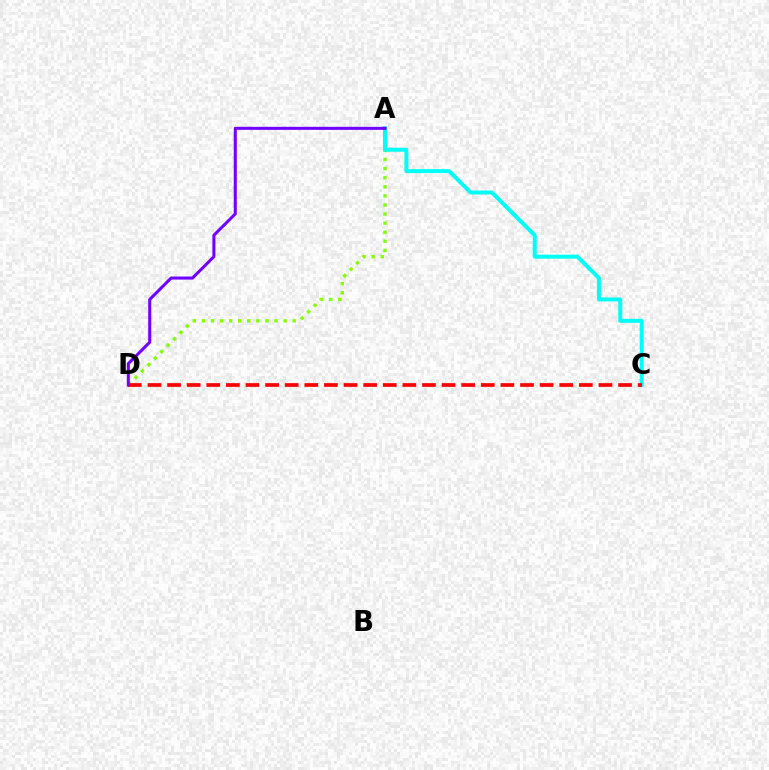{('A', 'D'): [{'color': '#84ff00', 'line_style': 'dotted', 'thickness': 2.47}, {'color': '#7200ff', 'line_style': 'solid', 'thickness': 2.19}], ('A', 'C'): [{'color': '#00fff6', 'line_style': 'solid', 'thickness': 2.87}], ('C', 'D'): [{'color': '#ff0000', 'line_style': 'dashed', 'thickness': 2.66}]}